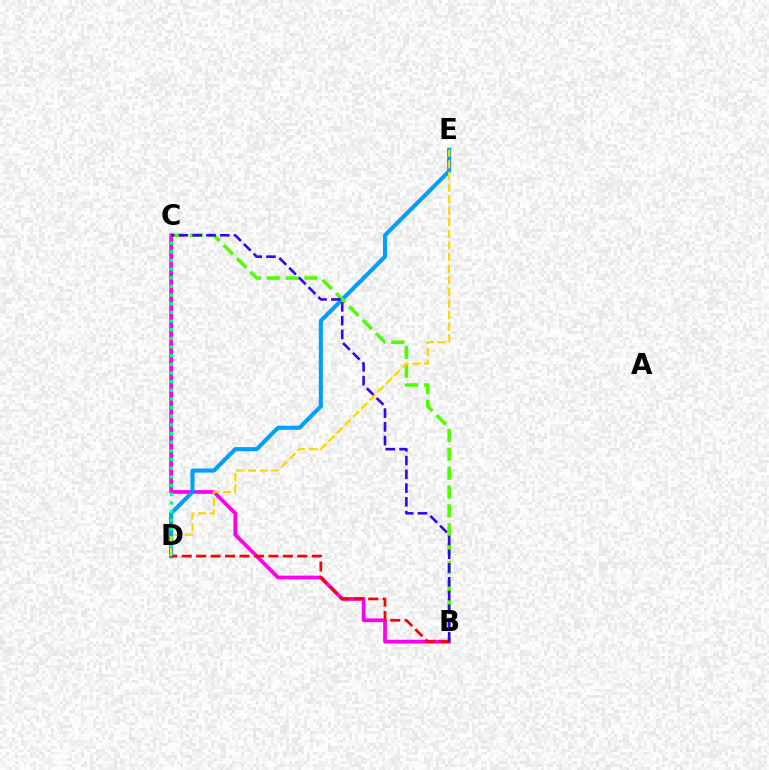{('B', 'C'): [{'color': '#ff00ed', 'line_style': 'solid', 'thickness': 2.69}, {'color': '#4fff00', 'line_style': 'dashed', 'thickness': 2.56}, {'color': '#3700ff', 'line_style': 'dashed', 'thickness': 1.87}], ('D', 'E'): [{'color': '#009eff', 'line_style': 'solid', 'thickness': 2.93}, {'color': '#ffd500', 'line_style': 'dashed', 'thickness': 1.58}], ('C', 'D'): [{'color': '#00ff86', 'line_style': 'dotted', 'thickness': 2.35}], ('B', 'D'): [{'color': '#ff0000', 'line_style': 'dashed', 'thickness': 1.96}]}